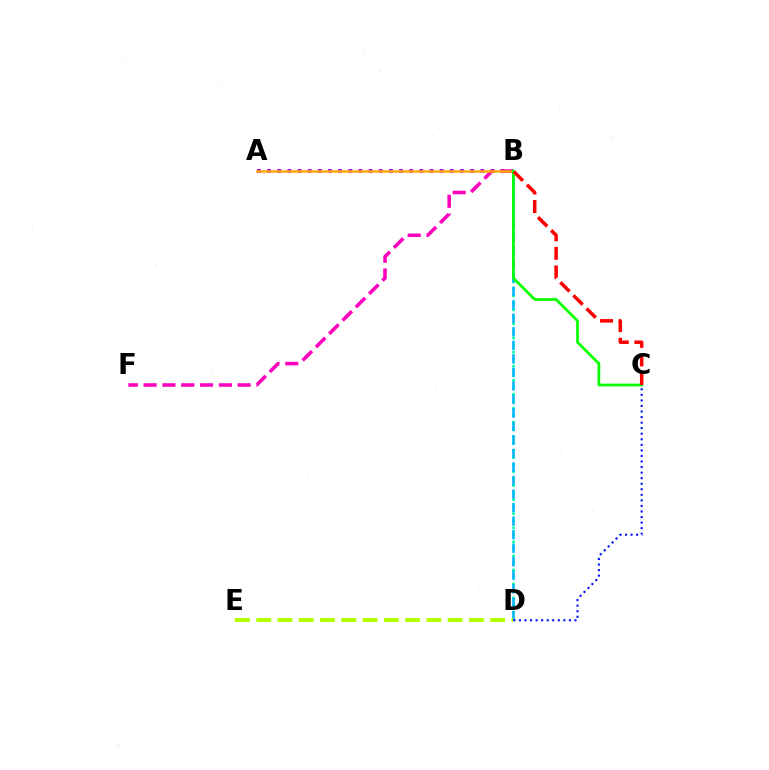{('B', 'D'): [{'color': '#00ff9d', 'line_style': 'dotted', 'thickness': 1.91}, {'color': '#00b5ff', 'line_style': 'dashed', 'thickness': 1.84}], ('A', 'B'): [{'color': '#9b00ff', 'line_style': 'dotted', 'thickness': 2.76}, {'color': '#ffa500', 'line_style': 'solid', 'thickness': 1.81}], ('B', 'F'): [{'color': '#ff00bd', 'line_style': 'dashed', 'thickness': 2.56}], ('D', 'E'): [{'color': '#b3ff00', 'line_style': 'dashed', 'thickness': 2.89}], ('B', 'C'): [{'color': '#08ff00', 'line_style': 'solid', 'thickness': 1.97}, {'color': '#ff0000', 'line_style': 'dashed', 'thickness': 2.52}], ('C', 'D'): [{'color': '#0010ff', 'line_style': 'dotted', 'thickness': 1.51}]}